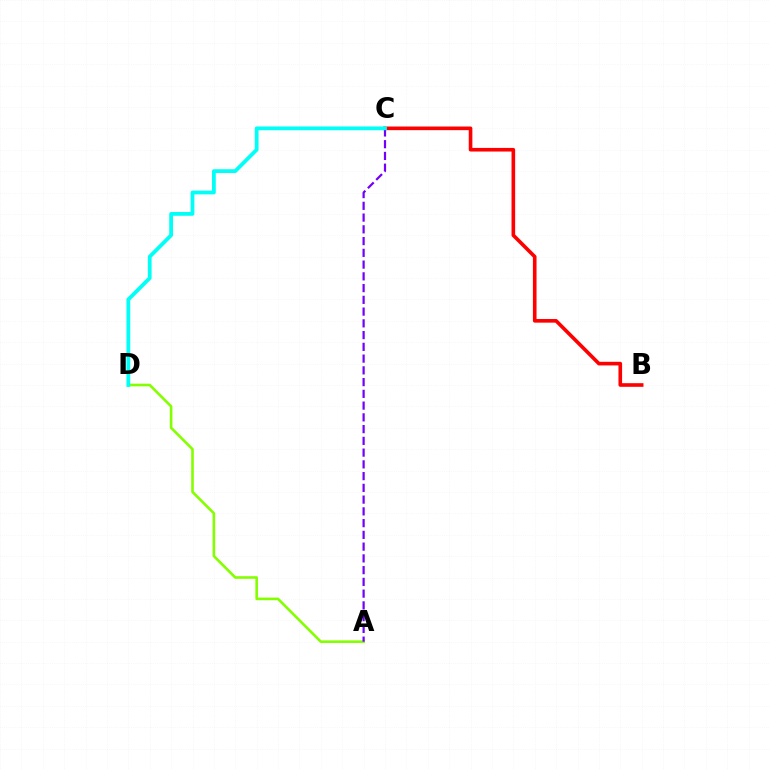{('B', 'C'): [{'color': '#ff0000', 'line_style': 'solid', 'thickness': 2.61}], ('A', 'D'): [{'color': '#84ff00', 'line_style': 'solid', 'thickness': 1.88}], ('A', 'C'): [{'color': '#7200ff', 'line_style': 'dashed', 'thickness': 1.6}], ('C', 'D'): [{'color': '#00fff6', 'line_style': 'solid', 'thickness': 2.71}]}